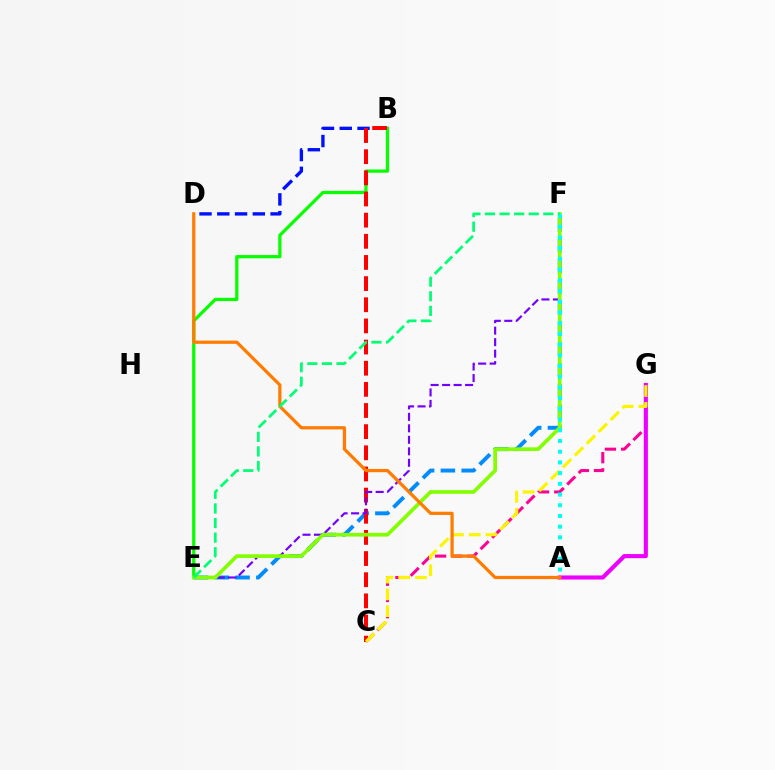{('B', 'D'): [{'color': '#0010ff', 'line_style': 'dashed', 'thickness': 2.41}], ('B', 'E'): [{'color': '#08ff00', 'line_style': 'solid', 'thickness': 2.34}], ('E', 'F'): [{'color': '#008cff', 'line_style': 'dashed', 'thickness': 2.82}, {'color': '#7200ff', 'line_style': 'dashed', 'thickness': 1.56}, {'color': '#84ff00', 'line_style': 'solid', 'thickness': 2.66}, {'color': '#00ff74', 'line_style': 'dashed', 'thickness': 1.98}], ('C', 'G'): [{'color': '#ff0094', 'line_style': 'dashed', 'thickness': 2.2}, {'color': '#fcf500', 'line_style': 'dashed', 'thickness': 2.28}], ('A', 'G'): [{'color': '#ee00ff', 'line_style': 'solid', 'thickness': 2.95}], ('B', 'C'): [{'color': '#ff0000', 'line_style': 'dashed', 'thickness': 2.87}], ('A', 'D'): [{'color': '#ff7c00', 'line_style': 'solid', 'thickness': 2.33}], ('A', 'F'): [{'color': '#00fff6', 'line_style': 'dotted', 'thickness': 2.91}]}